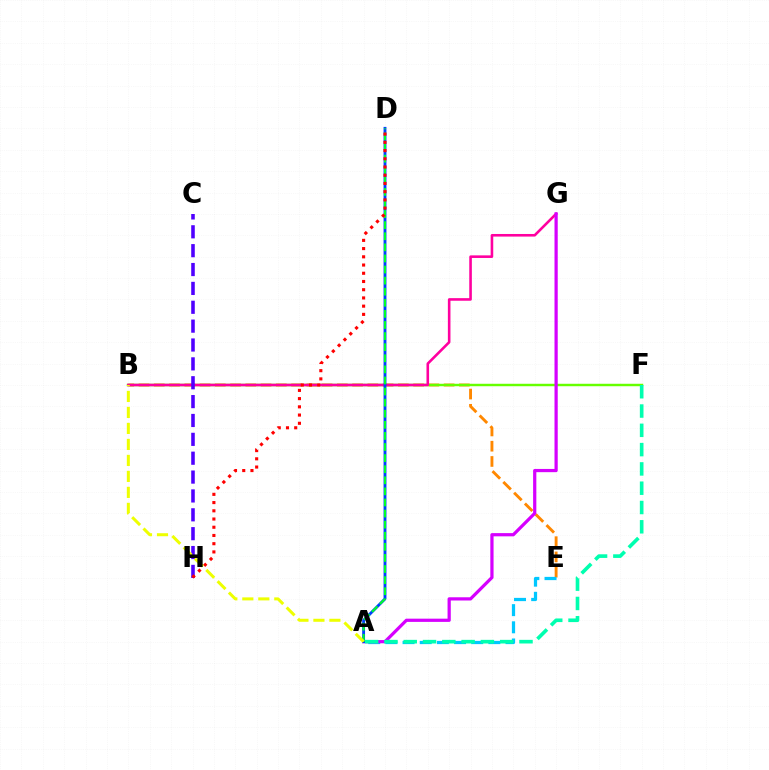{('B', 'E'): [{'color': '#ff8800', 'line_style': 'dashed', 'thickness': 2.07}], ('B', 'F'): [{'color': '#66ff00', 'line_style': 'solid', 'thickness': 1.76}], ('B', 'G'): [{'color': '#ff00a0', 'line_style': 'solid', 'thickness': 1.87}], ('C', 'H'): [{'color': '#4f00ff', 'line_style': 'dashed', 'thickness': 2.56}], ('A', 'E'): [{'color': '#00c7ff', 'line_style': 'dashed', 'thickness': 2.33}], ('A', 'G'): [{'color': '#d600ff', 'line_style': 'solid', 'thickness': 2.32}], ('A', 'D'): [{'color': '#003fff', 'line_style': 'solid', 'thickness': 2.06}, {'color': '#00ff27', 'line_style': 'dashed', 'thickness': 1.51}], ('D', 'H'): [{'color': '#ff0000', 'line_style': 'dotted', 'thickness': 2.23}], ('A', 'B'): [{'color': '#eeff00', 'line_style': 'dashed', 'thickness': 2.17}], ('A', 'F'): [{'color': '#00ffaf', 'line_style': 'dashed', 'thickness': 2.62}]}